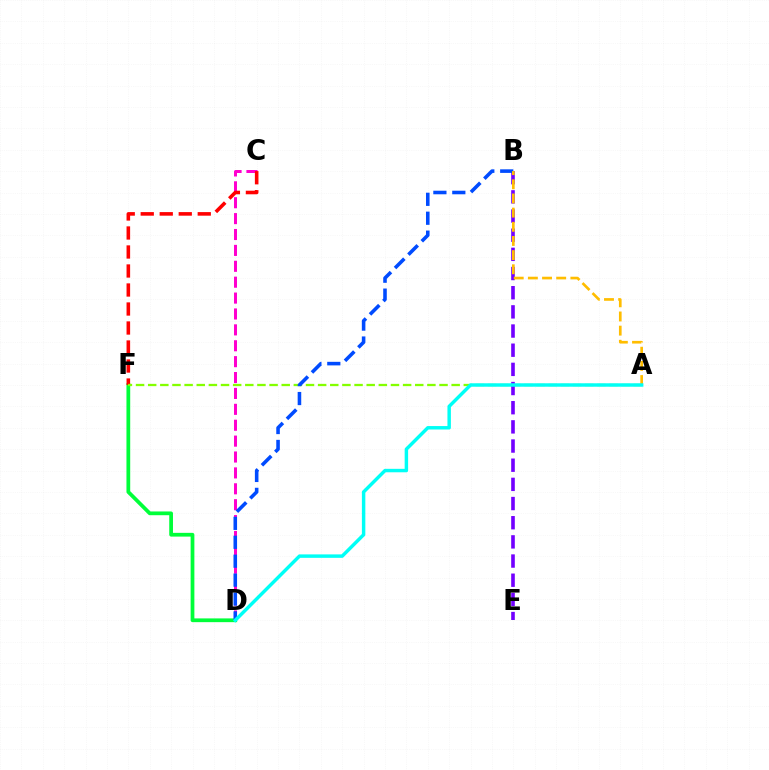{('D', 'F'): [{'color': '#00ff39', 'line_style': 'solid', 'thickness': 2.7}], ('C', 'D'): [{'color': '#ff00cf', 'line_style': 'dashed', 'thickness': 2.16}], ('C', 'F'): [{'color': '#ff0000', 'line_style': 'dashed', 'thickness': 2.58}], ('A', 'F'): [{'color': '#84ff00', 'line_style': 'dashed', 'thickness': 1.65}], ('B', 'E'): [{'color': '#7200ff', 'line_style': 'dashed', 'thickness': 2.6}], ('B', 'D'): [{'color': '#004bff', 'line_style': 'dashed', 'thickness': 2.57}], ('A', 'B'): [{'color': '#ffbd00', 'line_style': 'dashed', 'thickness': 1.92}], ('A', 'D'): [{'color': '#00fff6', 'line_style': 'solid', 'thickness': 2.48}]}